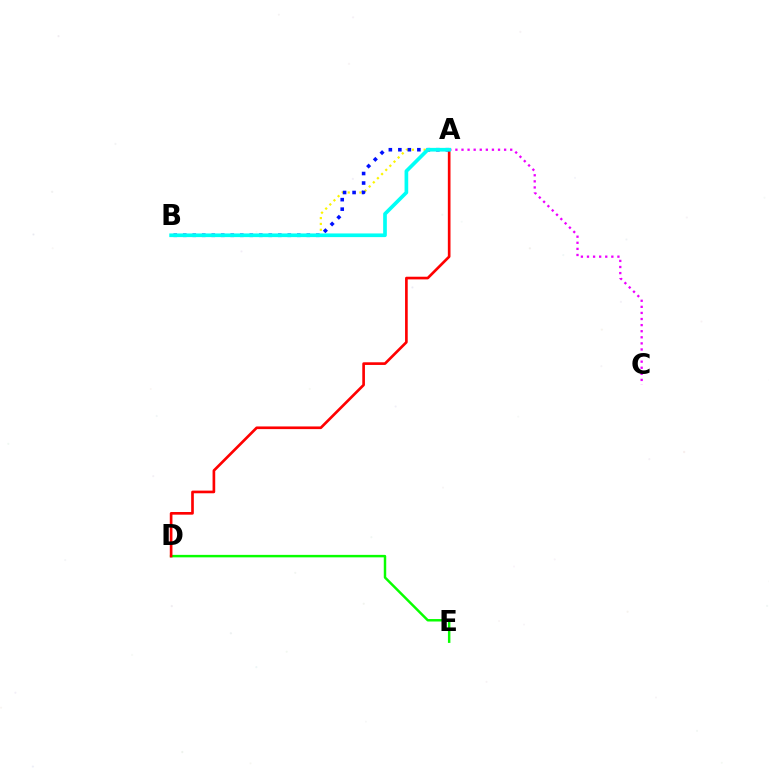{('A', 'B'): [{'color': '#fcf500', 'line_style': 'dotted', 'thickness': 1.59}, {'color': '#0010ff', 'line_style': 'dotted', 'thickness': 2.58}, {'color': '#00fff6', 'line_style': 'solid', 'thickness': 2.64}], ('A', 'C'): [{'color': '#ee00ff', 'line_style': 'dotted', 'thickness': 1.65}], ('D', 'E'): [{'color': '#08ff00', 'line_style': 'solid', 'thickness': 1.77}], ('A', 'D'): [{'color': '#ff0000', 'line_style': 'solid', 'thickness': 1.92}]}